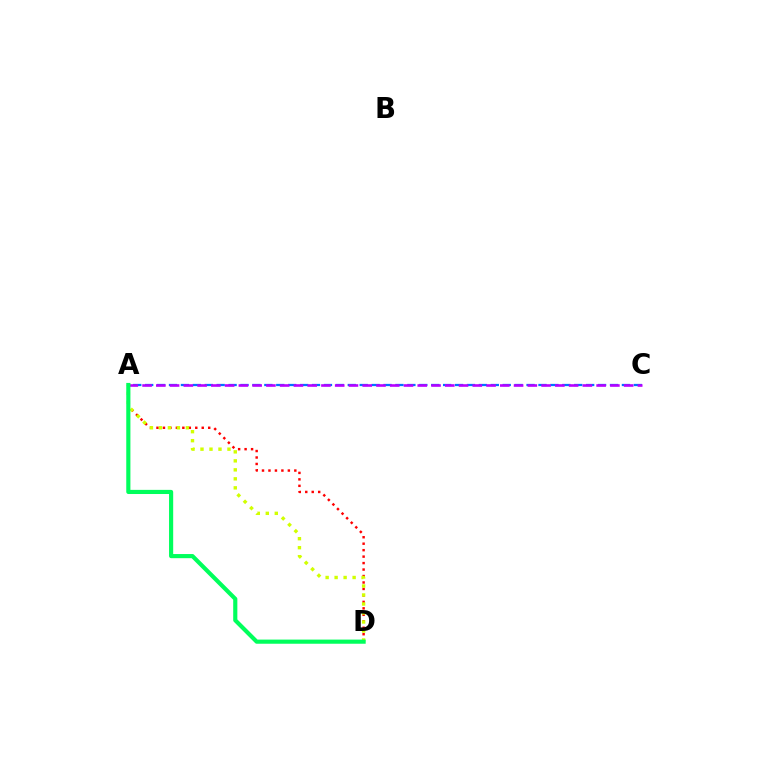{('A', 'D'): [{'color': '#ff0000', 'line_style': 'dotted', 'thickness': 1.76}, {'color': '#d1ff00', 'line_style': 'dotted', 'thickness': 2.44}, {'color': '#00ff5c', 'line_style': 'solid', 'thickness': 2.98}], ('A', 'C'): [{'color': '#0074ff', 'line_style': 'dashed', 'thickness': 1.62}, {'color': '#b900ff', 'line_style': 'dashed', 'thickness': 1.87}]}